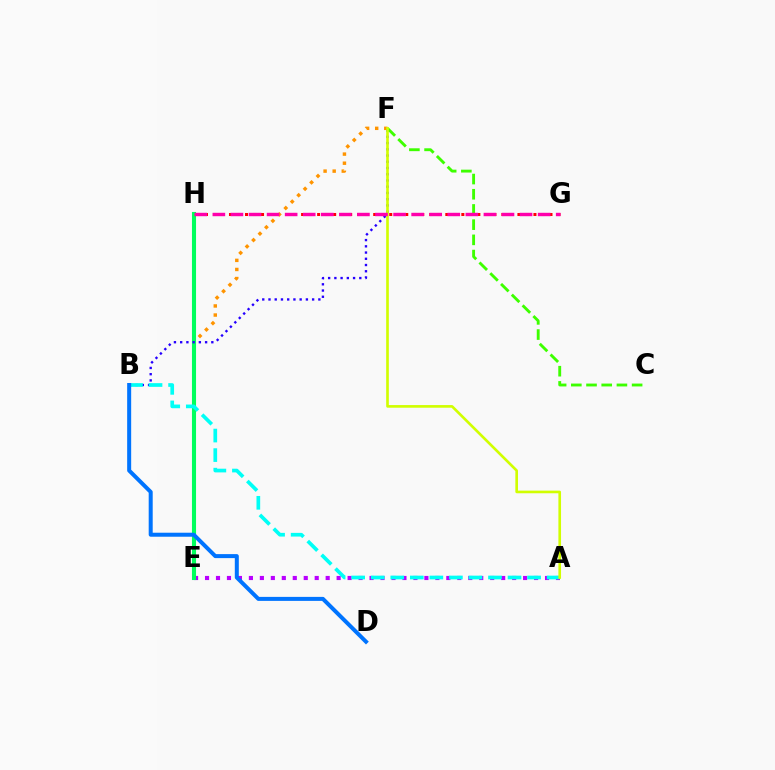{('G', 'H'): [{'color': '#ff0000', 'line_style': 'dotted', 'thickness': 2.18}, {'color': '#ff00ac', 'line_style': 'dashed', 'thickness': 2.45}], ('E', 'F'): [{'color': '#ff9400', 'line_style': 'dotted', 'thickness': 2.47}], ('A', 'E'): [{'color': '#b900ff', 'line_style': 'dotted', 'thickness': 2.98}], ('E', 'H'): [{'color': '#00ff5c', 'line_style': 'solid', 'thickness': 2.94}], ('B', 'F'): [{'color': '#2500ff', 'line_style': 'dotted', 'thickness': 1.69}], ('A', 'B'): [{'color': '#00fff6', 'line_style': 'dashed', 'thickness': 2.66}], ('B', 'D'): [{'color': '#0074ff', 'line_style': 'solid', 'thickness': 2.88}], ('C', 'F'): [{'color': '#3dff00', 'line_style': 'dashed', 'thickness': 2.06}], ('A', 'F'): [{'color': '#d1ff00', 'line_style': 'solid', 'thickness': 1.9}]}